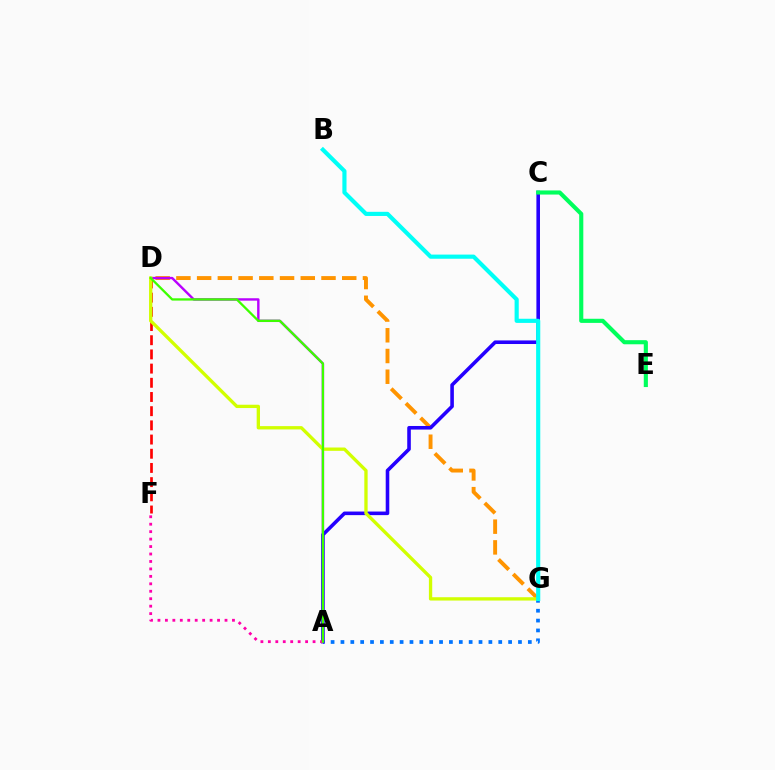{('A', 'G'): [{'color': '#0074ff', 'line_style': 'dotted', 'thickness': 2.68}], ('D', 'G'): [{'color': '#ff9400', 'line_style': 'dashed', 'thickness': 2.82}, {'color': '#d1ff00', 'line_style': 'solid', 'thickness': 2.39}], ('A', 'D'): [{'color': '#b900ff', 'line_style': 'solid', 'thickness': 1.73}, {'color': '#3dff00', 'line_style': 'solid', 'thickness': 1.65}], ('A', 'C'): [{'color': '#2500ff', 'line_style': 'solid', 'thickness': 2.58}], ('C', 'E'): [{'color': '#00ff5c', 'line_style': 'solid', 'thickness': 2.97}], ('D', 'F'): [{'color': '#ff0000', 'line_style': 'dashed', 'thickness': 1.93}], ('A', 'F'): [{'color': '#ff00ac', 'line_style': 'dotted', 'thickness': 2.02}], ('B', 'G'): [{'color': '#00fff6', 'line_style': 'solid', 'thickness': 2.98}]}